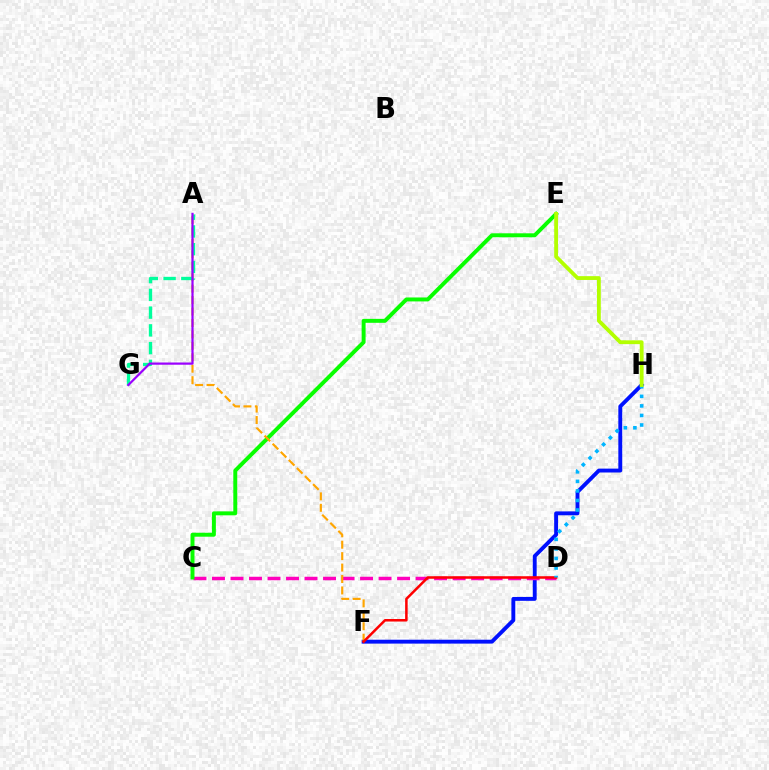{('F', 'H'): [{'color': '#0010ff', 'line_style': 'solid', 'thickness': 2.8}], ('C', 'D'): [{'color': '#ff00bd', 'line_style': 'dashed', 'thickness': 2.51}], ('C', 'E'): [{'color': '#08ff00', 'line_style': 'solid', 'thickness': 2.84}], ('A', 'F'): [{'color': '#ffa500', 'line_style': 'dashed', 'thickness': 1.55}], ('D', 'F'): [{'color': '#ff0000', 'line_style': 'solid', 'thickness': 1.82}], ('D', 'H'): [{'color': '#00b5ff', 'line_style': 'dotted', 'thickness': 2.59}], ('E', 'H'): [{'color': '#b3ff00', 'line_style': 'solid', 'thickness': 2.75}], ('A', 'G'): [{'color': '#00ff9d', 'line_style': 'dashed', 'thickness': 2.41}, {'color': '#9b00ff', 'line_style': 'solid', 'thickness': 1.6}]}